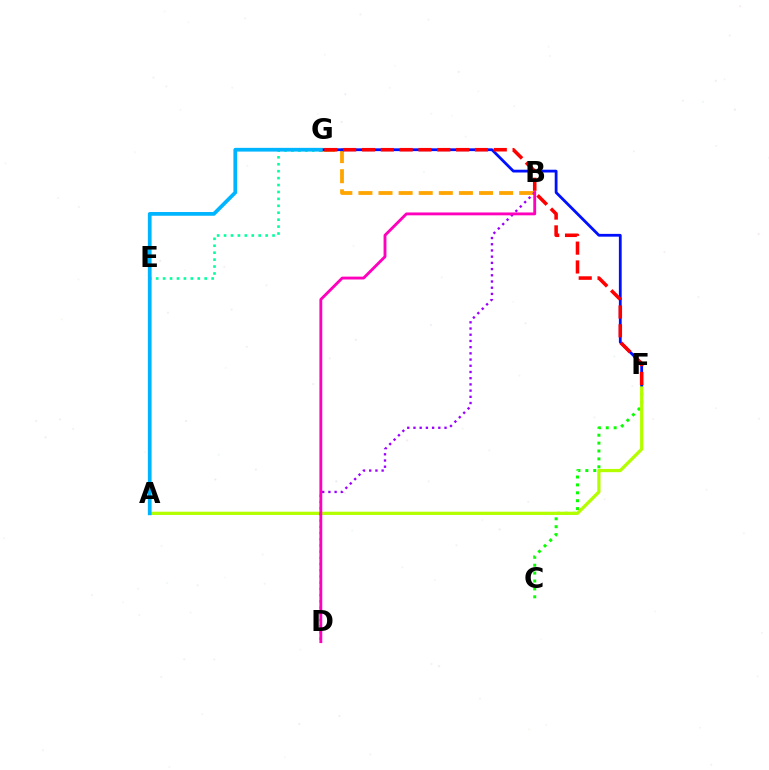{('C', 'F'): [{'color': '#08ff00', 'line_style': 'dotted', 'thickness': 2.15}], ('E', 'G'): [{'color': '#00ff9d', 'line_style': 'dotted', 'thickness': 1.88}], ('B', 'G'): [{'color': '#ffa500', 'line_style': 'dashed', 'thickness': 2.73}], ('A', 'F'): [{'color': '#b3ff00', 'line_style': 'solid', 'thickness': 2.33}], ('F', 'G'): [{'color': '#0010ff', 'line_style': 'solid', 'thickness': 2.01}, {'color': '#ff0000', 'line_style': 'dashed', 'thickness': 2.56}], ('A', 'G'): [{'color': '#00b5ff', 'line_style': 'solid', 'thickness': 2.69}], ('B', 'D'): [{'color': '#9b00ff', 'line_style': 'dotted', 'thickness': 1.69}, {'color': '#ff00bd', 'line_style': 'solid', 'thickness': 2.06}]}